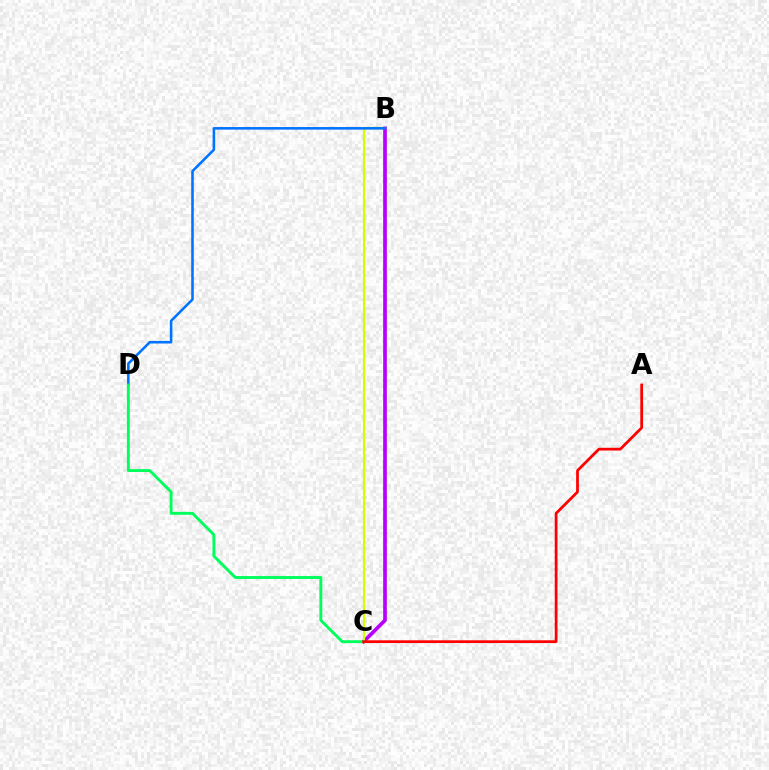{('B', 'C'): [{'color': '#b900ff', 'line_style': 'solid', 'thickness': 2.66}, {'color': '#d1ff00', 'line_style': 'solid', 'thickness': 1.59}], ('B', 'D'): [{'color': '#0074ff', 'line_style': 'solid', 'thickness': 1.86}], ('C', 'D'): [{'color': '#00ff5c', 'line_style': 'solid', 'thickness': 2.08}], ('A', 'C'): [{'color': '#ff0000', 'line_style': 'solid', 'thickness': 1.98}]}